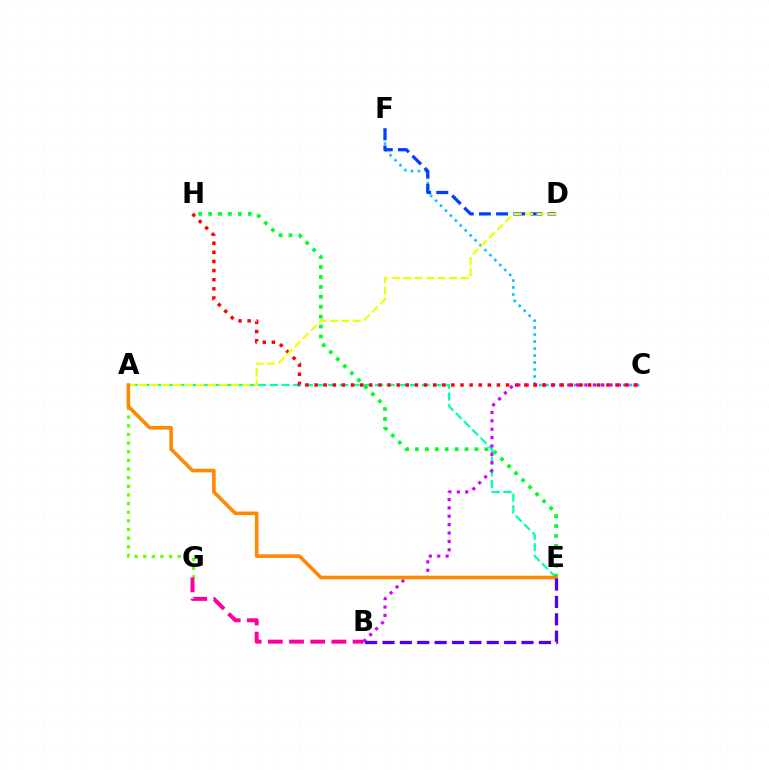{('A', 'E'): [{'color': '#00ffaf', 'line_style': 'dashed', 'thickness': 1.59}, {'color': '#ff8800', 'line_style': 'solid', 'thickness': 2.59}], ('A', 'G'): [{'color': '#66ff00', 'line_style': 'dotted', 'thickness': 2.35}], ('C', 'F'): [{'color': '#00c7ff', 'line_style': 'dotted', 'thickness': 1.9}], ('B', 'C'): [{'color': '#d600ff', 'line_style': 'dotted', 'thickness': 2.28}], ('D', 'F'): [{'color': '#003fff', 'line_style': 'dashed', 'thickness': 2.33}], ('C', 'H'): [{'color': '#ff0000', 'line_style': 'dotted', 'thickness': 2.48}], ('B', 'G'): [{'color': '#ff00a0', 'line_style': 'dashed', 'thickness': 2.88}], ('E', 'H'): [{'color': '#00ff27', 'line_style': 'dotted', 'thickness': 2.69}], ('A', 'D'): [{'color': '#eeff00', 'line_style': 'dashed', 'thickness': 1.56}], ('B', 'E'): [{'color': '#4f00ff', 'line_style': 'dashed', 'thickness': 2.36}]}